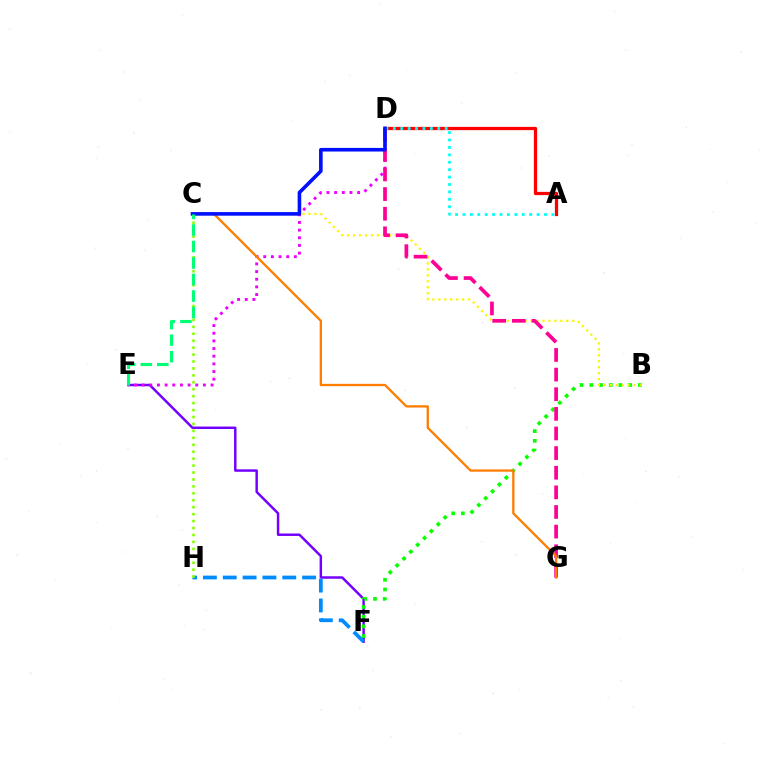{('E', 'F'): [{'color': '#7200ff', 'line_style': 'solid', 'thickness': 1.78}], ('D', 'E'): [{'color': '#ee00ff', 'line_style': 'dotted', 'thickness': 2.08}], ('B', 'F'): [{'color': '#08ff00', 'line_style': 'dotted', 'thickness': 2.64}], ('B', 'C'): [{'color': '#fcf500', 'line_style': 'dotted', 'thickness': 1.62}], ('F', 'H'): [{'color': '#008cff', 'line_style': 'dashed', 'thickness': 2.7}], ('D', 'G'): [{'color': '#ff0094', 'line_style': 'dashed', 'thickness': 2.67}], ('C', 'H'): [{'color': '#84ff00', 'line_style': 'dotted', 'thickness': 1.89}], ('C', 'G'): [{'color': '#ff7c00', 'line_style': 'solid', 'thickness': 1.65}], ('A', 'D'): [{'color': '#ff0000', 'line_style': 'solid', 'thickness': 2.35}, {'color': '#00fff6', 'line_style': 'dotted', 'thickness': 2.01}], ('C', 'D'): [{'color': '#0010ff', 'line_style': 'solid', 'thickness': 2.6}], ('C', 'E'): [{'color': '#00ff74', 'line_style': 'dashed', 'thickness': 2.24}]}